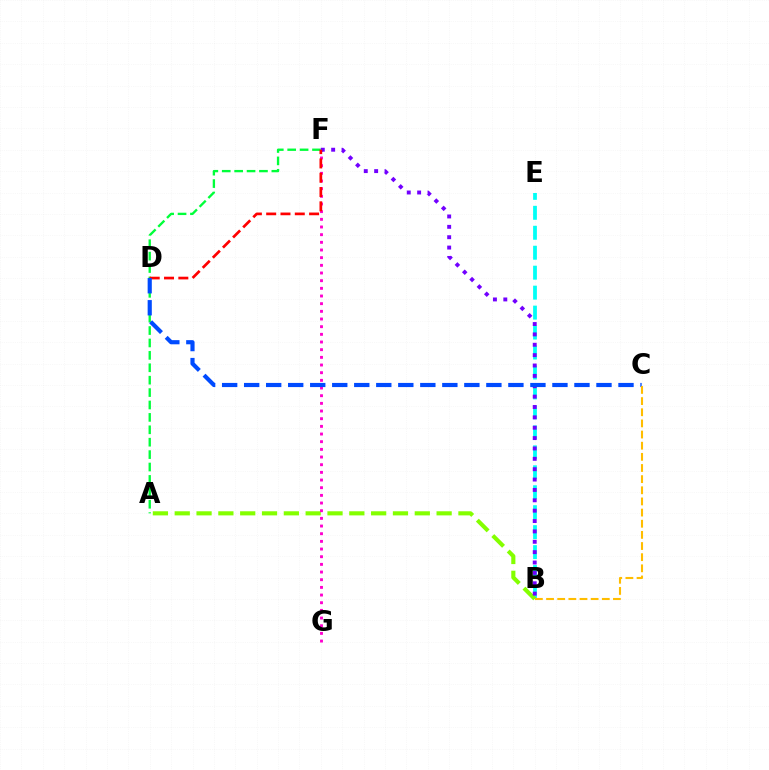{('B', 'E'): [{'color': '#00fff6', 'line_style': 'dashed', 'thickness': 2.71}], ('A', 'B'): [{'color': '#84ff00', 'line_style': 'dashed', 'thickness': 2.96}], ('A', 'F'): [{'color': '#00ff39', 'line_style': 'dashed', 'thickness': 1.69}], ('F', 'G'): [{'color': '#ff00cf', 'line_style': 'dotted', 'thickness': 2.08}], ('B', 'F'): [{'color': '#7200ff', 'line_style': 'dotted', 'thickness': 2.82}], ('D', 'F'): [{'color': '#ff0000', 'line_style': 'dashed', 'thickness': 1.94}], ('C', 'D'): [{'color': '#004bff', 'line_style': 'dashed', 'thickness': 2.99}], ('B', 'C'): [{'color': '#ffbd00', 'line_style': 'dashed', 'thickness': 1.51}]}